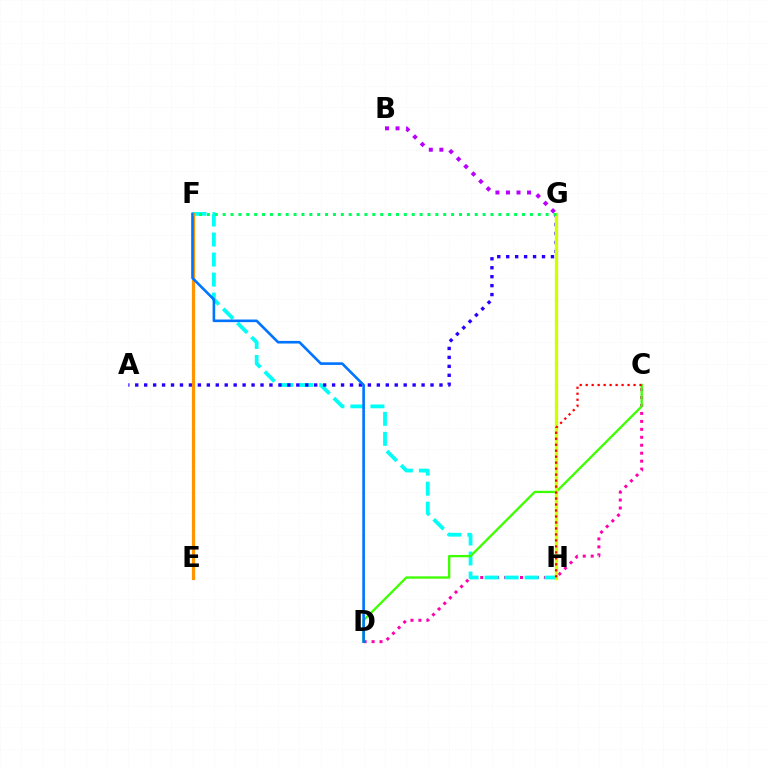{('C', 'D'): [{'color': '#ff00ac', 'line_style': 'dotted', 'thickness': 2.16}, {'color': '#3dff00', 'line_style': 'solid', 'thickness': 1.67}], ('F', 'H'): [{'color': '#00fff6', 'line_style': 'dashed', 'thickness': 2.72}], ('A', 'G'): [{'color': '#2500ff', 'line_style': 'dotted', 'thickness': 2.43}], ('E', 'F'): [{'color': '#ff9400', 'line_style': 'solid', 'thickness': 2.3}], ('G', 'H'): [{'color': '#d1ff00', 'line_style': 'solid', 'thickness': 2.4}], ('D', 'F'): [{'color': '#0074ff', 'line_style': 'solid', 'thickness': 1.89}], ('B', 'G'): [{'color': '#b900ff', 'line_style': 'dotted', 'thickness': 2.86}], ('C', 'H'): [{'color': '#ff0000', 'line_style': 'dotted', 'thickness': 1.63}], ('F', 'G'): [{'color': '#00ff5c', 'line_style': 'dotted', 'thickness': 2.14}]}